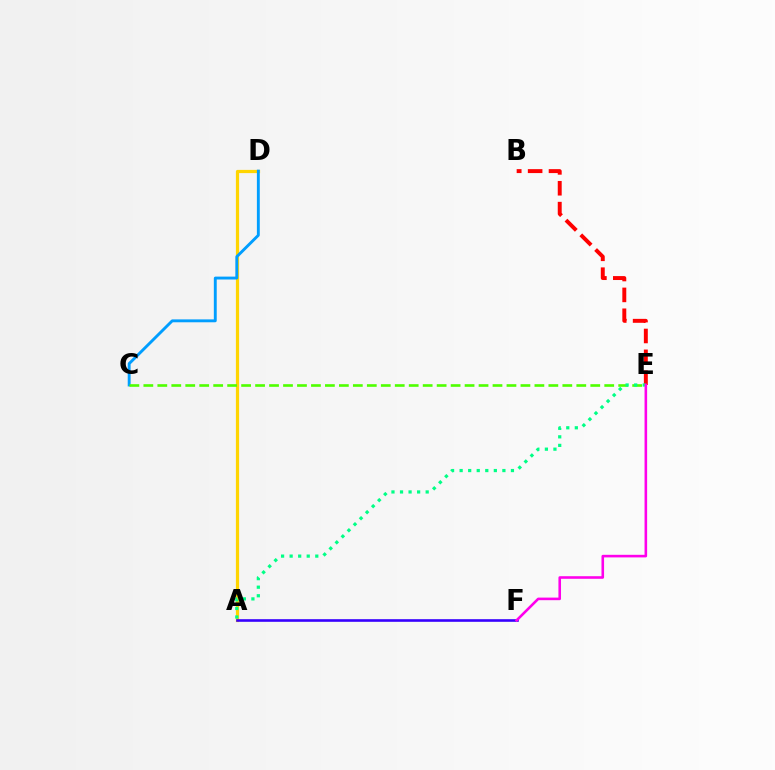{('A', 'D'): [{'color': '#ffd500', 'line_style': 'solid', 'thickness': 2.32}], ('C', 'D'): [{'color': '#009eff', 'line_style': 'solid', 'thickness': 2.08}], ('A', 'F'): [{'color': '#3700ff', 'line_style': 'solid', 'thickness': 1.89}], ('C', 'E'): [{'color': '#4fff00', 'line_style': 'dashed', 'thickness': 1.9}], ('B', 'E'): [{'color': '#ff0000', 'line_style': 'dashed', 'thickness': 2.84}], ('A', 'E'): [{'color': '#00ff86', 'line_style': 'dotted', 'thickness': 2.32}], ('E', 'F'): [{'color': '#ff00ed', 'line_style': 'solid', 'thickness': 1.86}]}